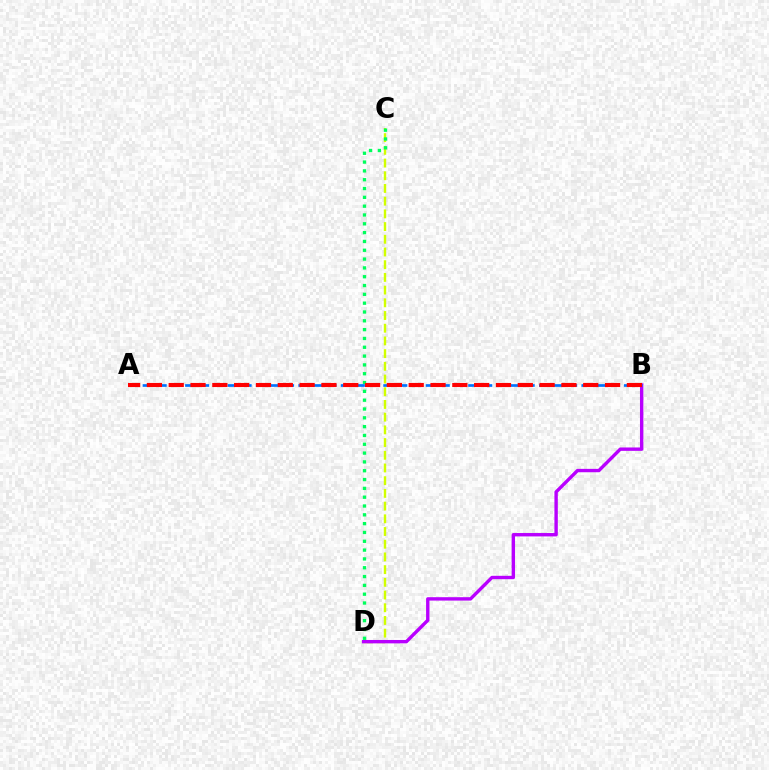{('C', 'D'): [{'color': '#d1ff00', 'line_style': 'dashed', 'thickness': 1.73}, {'color': '#00ff5c', 'line_style': 'dotted', 'thickness': 2.4}], ('B', 'D'): [{'color': '#b900ff', 'line_style': 'solid', 'thickness': 2.44}], ('A', 'B'): [{'color': '#0074ff', 'line_style': 'dashed', 'thickness': 1.92}, {'color': '#ff0000', 'line_style': 'dashed', 'thickness': 2.96}]}